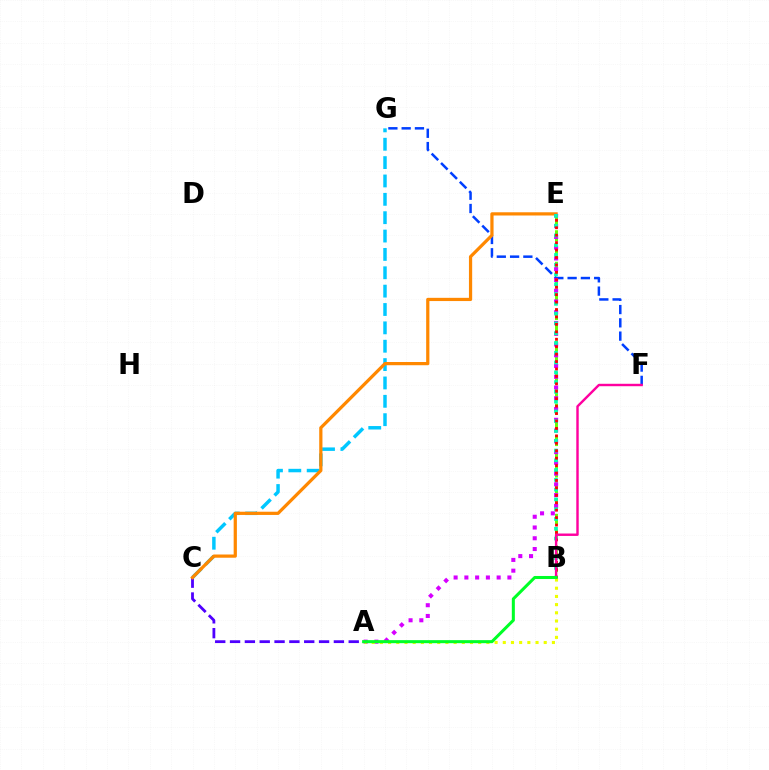{('A', 'C'): [{'color': '#4f00ff', 'line_style': 'dashed', 'thickness': 2.02}], ('B', 'E'): [{'color': '#66ff00', 'line_style': 'dashed', 'thickness': 2.14}, {'color': '#00ffaf', 'line_style': 'dotted', 'thickness': 2.66}, {'color': '#ff0000', 'line_style': 'dotted', 'thickness': 2.02}], ('F', 'G'): [{'color': '#003fff', 'line_style': 'dashed', 'thickness': 1.8}], ('C', 'G'): [{'color': '#00c7ff', 'line_style': 'dashed', 'thickness': 2.49}], ('C', 'E'): [{'color': '#ff8800', 'line_style': 'solid', 'thickness': 2.32}], ('A', 'E'): [{'color': '#d600ff', 'line_style': 'dotted', 'thickness': 2.92}], ('B', 'F'): [{'color': '#ff00a0', 'line_style': 'solid', 'thickness': 1.74}], ('A', 'B'): [{'color': '#eeff00', 'line_style': 'dotted', 'thickness': 2.23}, {'color': '#00ff27', 'line_style': 'solid', 'thickness': 2.19}]}